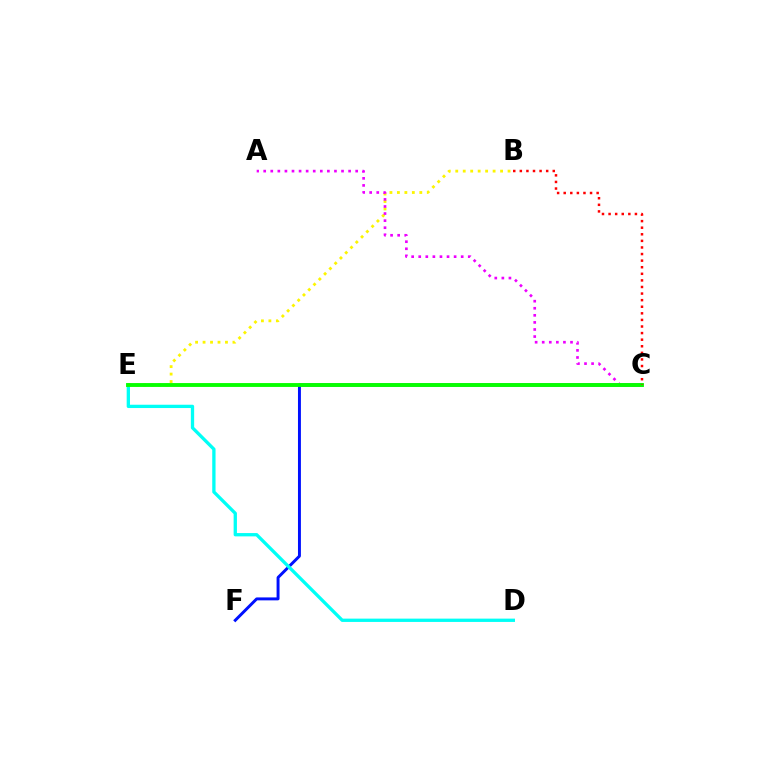{('B', 'E'): [{'color': '#fcf500', 'line_style': 'dotted', 'thickness': 2.03}], ('C', 'F'): [{'color': '#0010ff', 'line_style': 'solid', 'thickness': 2.12}], ('D', 'E'): [{'color': '#00fff6', 'line_style': 'solid', 'thickness': 2.38}], ('A', 'C'): [{'color': '#ee00ff', 'line_style': 'dotted', 'thickness': 1.92}], ('C', 'E'): [{'color': '#08ff00', 'line_style': 'solid', 'thickness': 2.78}], ('B', 'C'): [{'color': '#ff0000', 'line_style': 'dotted', 'thickness': 1.79}]}